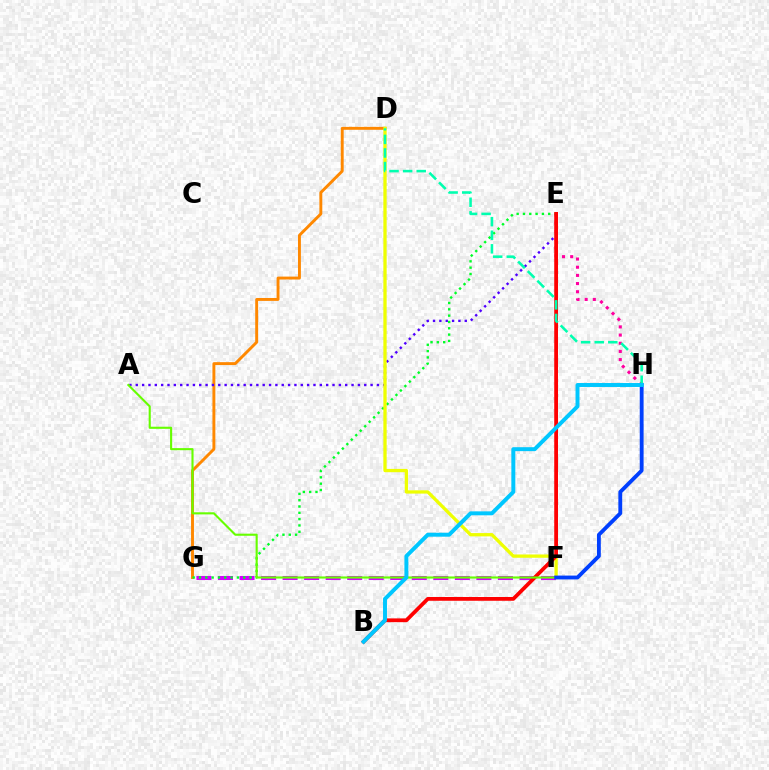{('D', 'G'): [{'color': '#ff8800', 'line_style': 'solid', 'thickness': 2.1}], ('A', 'E'): [{'color': '#4f00ff', 'line_style': 'dotted', 'thickness': 1.72}], ('E', 'H'): [{'color': '#ff00a0', 'line_style': 'dotted', 'thickness': 2.22}], ('F', 'G'): [{'color': '#d600ff', 'line_style': 'dashed', 'thickness': 2.93}], ('E', 'G'): [{'color': '#00ff27', 'line_style': 'dotted', 'thickness': 1.72}], ('D', 'F'): [{'color': '#eeff00', 'line_style': 'solid', 'thickness': 2.37}], ('B', 'E'): [{'color': '#ff0000', 'line_style': 'solid', 'thickness': 2.71}], ('A', 'F'): [{'color': '#66ff00', 'line_style': 'solid', 'thickness': 1.52}], ('F', 'H'): [{'color': '#003fff', 'line_style': 'solid', 'thickness': 2.77}], ('D', 'H'): [{'color': '#00ffaf', 'line_style': 'dashed', 'thickness': 1.85}], ('B', 'H'): [{'color': '#00c7ff', 'line_style': 'solid', 'thickness': 2.85}]}